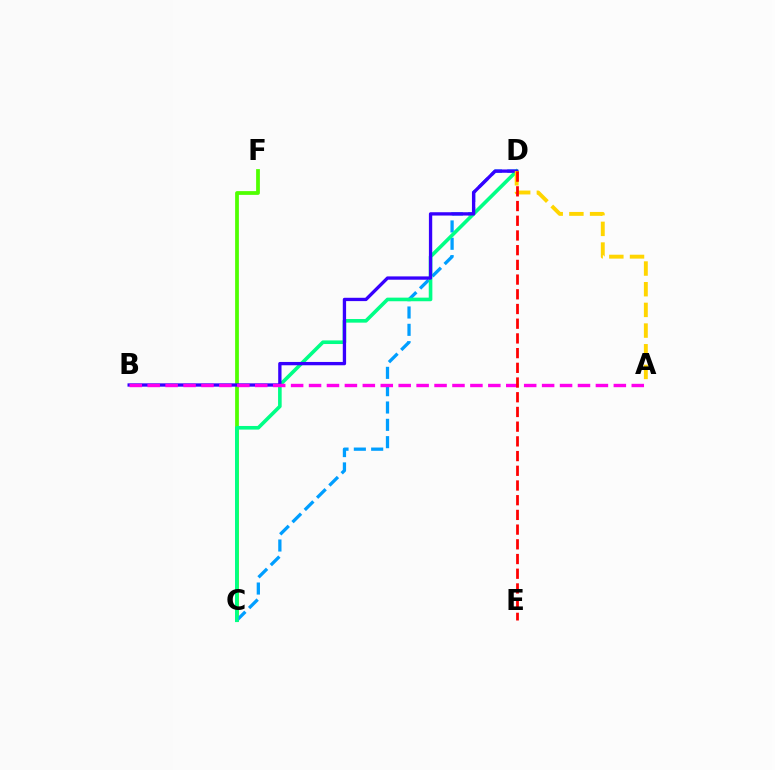{('C', 'F'): [{'color': '#4fff00', 'line_style': 'solid', 'thickness': 2.71}], ('C', 'D'): [{'color': '#009eff', 'line_style': 'dashed', 'thickness': 2.35}, {'color': '#00ff86', 'line_style': 'solid', 'thickness': 2.6}], ('B', 'D'): [{'color': '#3700ff', 'line_style': 'solid', 'thickness': 2.39}], ('A', 'B'): [{'color': '#ff00ed', 'line_style': 'dashed', 'thickness': 2.44}], ('A', 'D'): [{'color': '#ffd500', 'line_style': 'dashed', 'thickness': 2.81}], ('D', 'E'): [{'color': '#ff0000', 'line_style': 'dashed', 'thickness': 2.0}]}